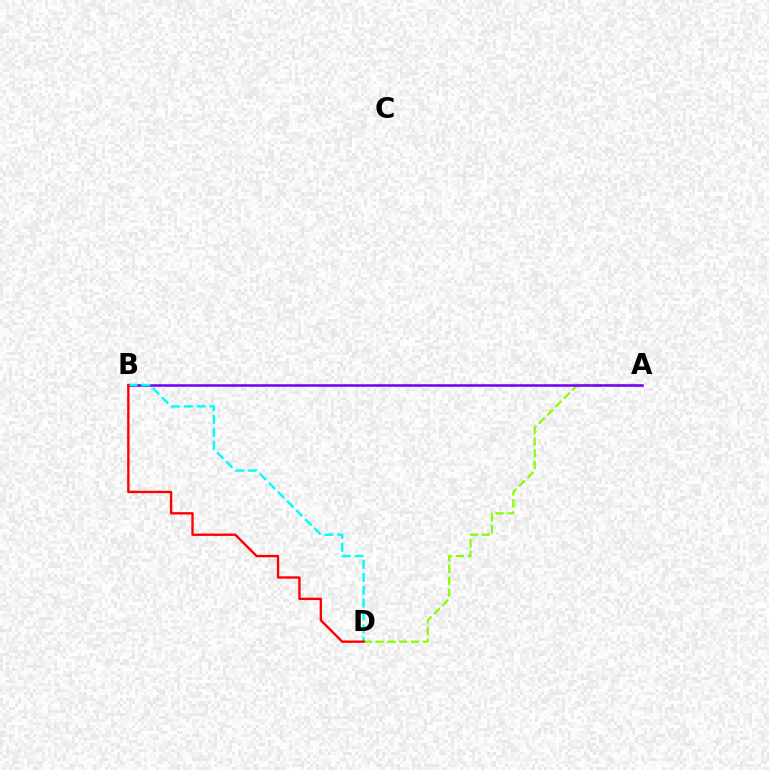{('A', 'D'): [{'color': '#84ff00', 'line_style': 'dashed', 'thickness': 1.6}], ('A', 'B'): [{'color': '#7200ff', 'line_style': 'solid', 'thickness': 1.83}], ('B', 'D'): [{'color': '#00fff6', 'line_style': 'dashed', 'thickness': 1.75}, {'color': '#ff0000', 'line_style': 'solid', 'thickness': 1.71}]}